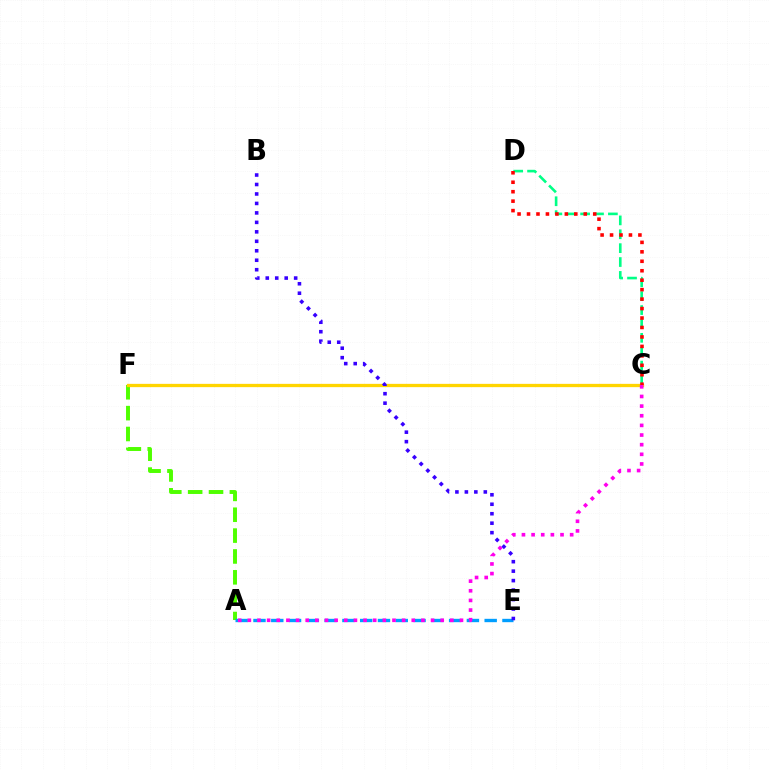{('A', 'F'): [{'color': '#4fff00', 'line_style': 'dashed', 'thickness': 2.83}], ('A', 'E'): [{'color': '#009eff', 'line_style': 'dashed', 'thickness': 2.42}], ('C', 'D'): [{'color': '#00ff86', 'line_style': 'dashed', 'thickness': 1.89}, {'color': '#ff0000', 'line_style': 'dotted', 'thickness': 2.57}], ('C', 'F'): [{'color': '#ffd500', 'line_style': 'solid', 'thickness': 2.37}], ('A', 'C'): [{'color': '#ff00ed', 'line_style': 'dotted', 'thickness': 2.62}], ('B', 'E'): [{'color': '#3700ff', 'line_style': 'dotted', 'thickness': 2.57}]}